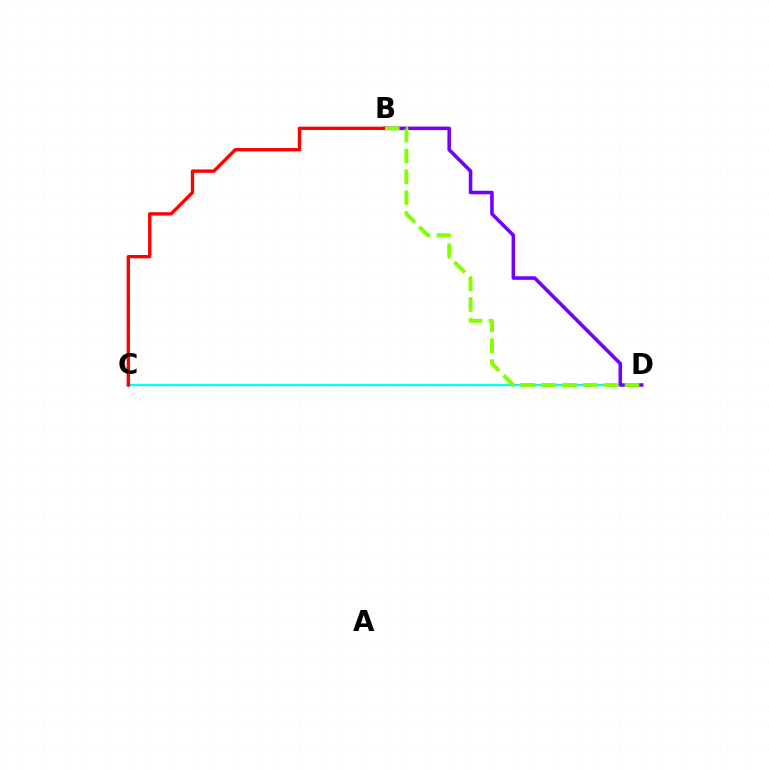{('C', 'D'): [{'color': '#00fff6', 'line_style': 'solid', 'thickness': 1.71}], ('B', 'D'): [{'color': '#7200ff', 'line_style': 'solid', 'thickness': 2.56}, {'color': '#84ff00', 'line_style': 'dashed', 'thickness': 2.83}], ('B', 'C'): [{'color': '#ff0000', 'line_style': 'solid', 'thickness': 2.42}]}